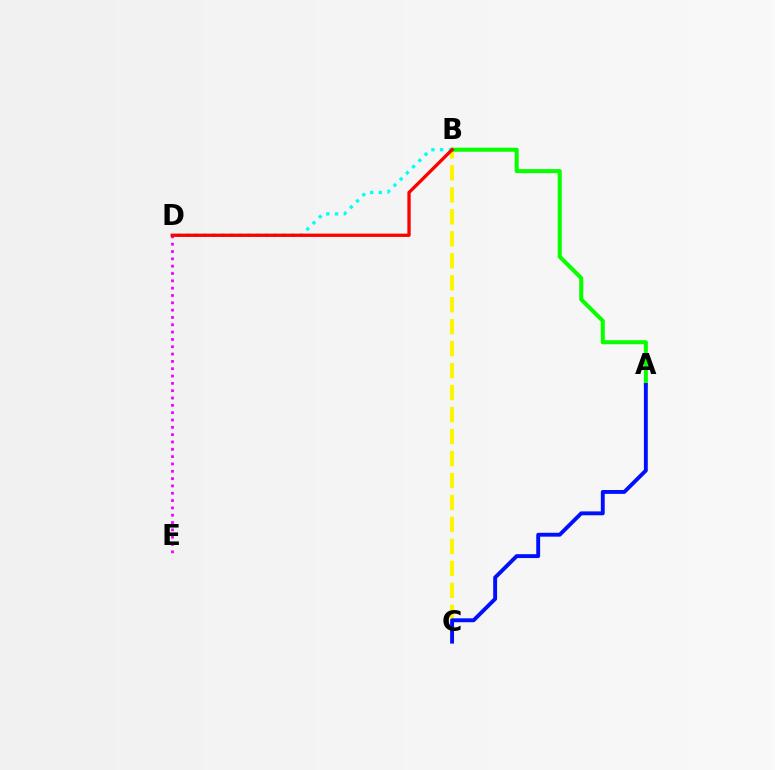{('B', 'C'): [{'color': '#fcf500', 'line_style': 'dashed', 'thickness': 2.99}], ('A', 'B'): [{'color': '#08ff00', 'line_style': 'solid', 'thickness': 2.91}], ('A', 'C'): [{'color': '#0010ff', 'line_style': 'solid', 'thickness': 2.8}], ('D', 'E'): [{'color': '#ee00ff', 'line_style': 'dotted', 'thickness': 1.99}], ('B', 'D'): [{'color': '#00fff6', 'line_style': 'dotted', 'thickness': 2.38}, {'color': '#ff0000', 'line_style': 'solid', 'thickness': 2.37}]}